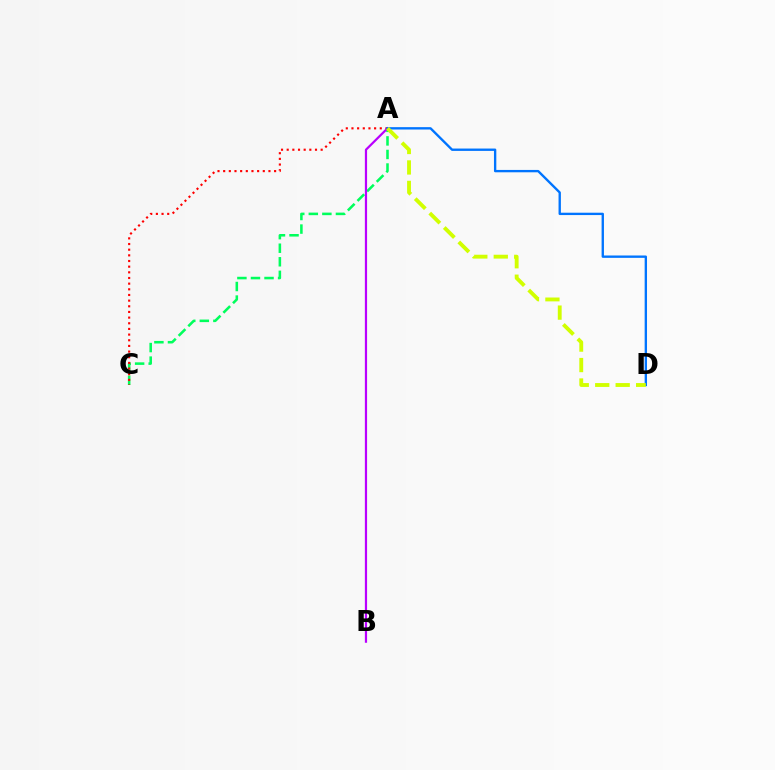{('A', 'C'): [{'color': '#00ff5c', 'line_style': 'dashed', 'thickness': 1.84}, {'color': '#ff0000', 'line_style': 'dotted', 'thickness': 1.54}], ('A', 'B'): [{'color': '#b900ff', 'line_style': 'solid', 'thickness': 1.59}], ('A', 'D'): [{'color': '#0074ff', 'line_style': 'solid', 'thickness': 1.7}, {'color': '#d1ff00', 'line_style': 'dashed', 'thickness': 2.78}]}